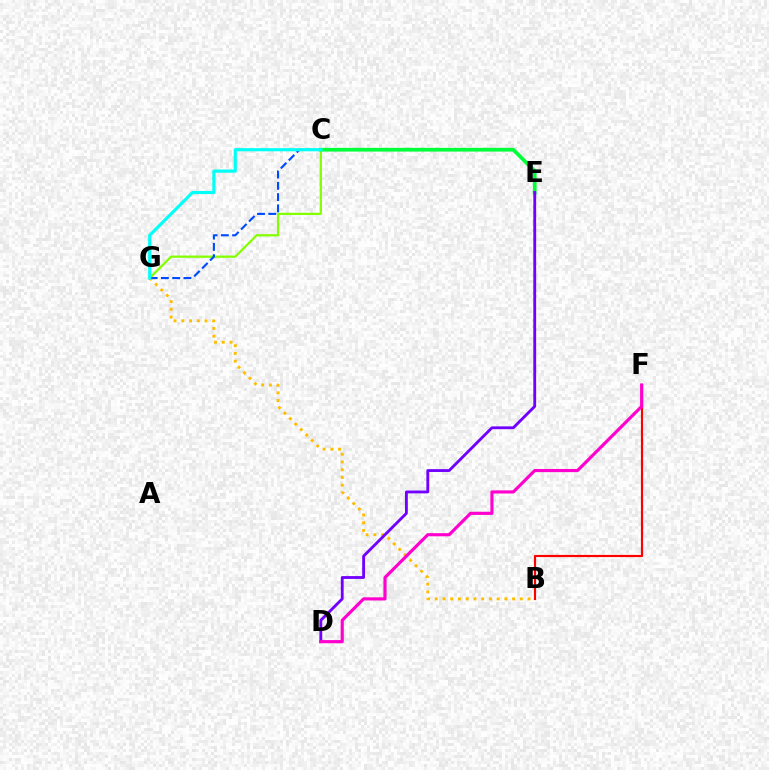{('C', 'G'): [{'color': '#84ff00', 'line_style': 'solid', 'thickness': 1.63}, {'color': '#004bff', 'line_style': 'dashed', 'thickness': 1.53}, {'color': '#00fff6', 'line_style': 'solid', 'thickness': 2.26}], ('B', 'F'): [{'color': '#ff0000', 'line_style': 'solid', 'thickness': 1.56}], ('C', 'E'): [{'color': '#00ff39', 'line_style': 'solid', 'thickness': 2.67}], ('B', 'G'): [{'color': '#ffbd00', 'line_style': 'dotted', 'thickness': 2.1}], ('D', 'E'): [{'color': '#7200ff', 'line_style': 'solid', 'thickness': 2.04}], ('D', 'F'): [{'color': '#ff00cf', 'line_style': 'solid', 'thickness': 2.27}]}